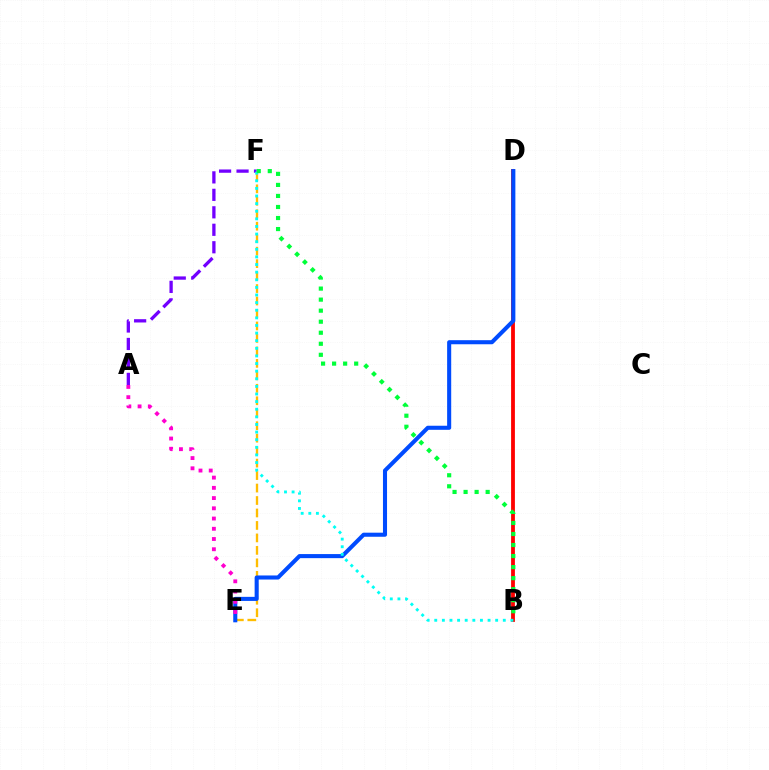{('A', 'F'): [{'color': '#7200ff', 'line_style': 'dashed', 'thickness': 2.37}], ('E', 'F'): [{'color': '#ffbd00', 'line_style': 'dashed', 'thickness': 1.69}], ('B', 'D'): [{'color': '#84ff00', 'line_style': 'dashed', 'thickness': 1.65}, {'color': '#ff0000', 'line_style': 'solid', 'thickness': 2.73}], ('D', 'E'): [{'color': '#004bff', 'line_style': 'solid', 'thickness': 2.93}], ('A', 'E'): [{'color': '#ff00cf', 'line_style': 'dotted', 'thickness': 2.78}], ('B', 'F'): [{'color': '#00fff6', 'line_style': 'dotted', 'thickness': 2.07}, {'color': '#00ff39', 'line_style': 'dotted', 'thickness': 3.0}]}